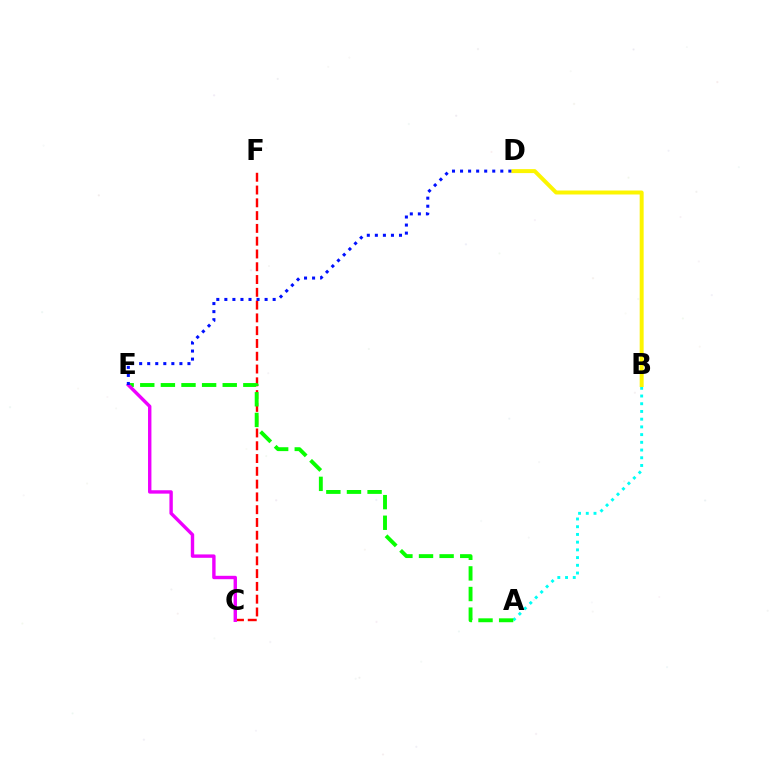{('A', 'B'): [{'color': '#00fff6', 'line_style': 'dotted', 'thickness': 2.1}], ('C', 'F'): [{'color': '#ff0000', 'line_style': 'dashed', 'thickness': 1.74}], ('B', 'D'): [{'color': '#fcf500', 'line_style': 'solid', 'thickness': 2.86}], ('A', 'E'): [{'color': '#08ff00', 'line_style': 'dashed', 'thickness': 2.8}], ('C', 'E'): [{'color': '#ee00ff', 'line_style': 'solid', 'thickness': 2.45}], ('D', 'E'): [{'color': '#0010ff', 'line_style': 'dotted', 'thickness': 2.19}]}